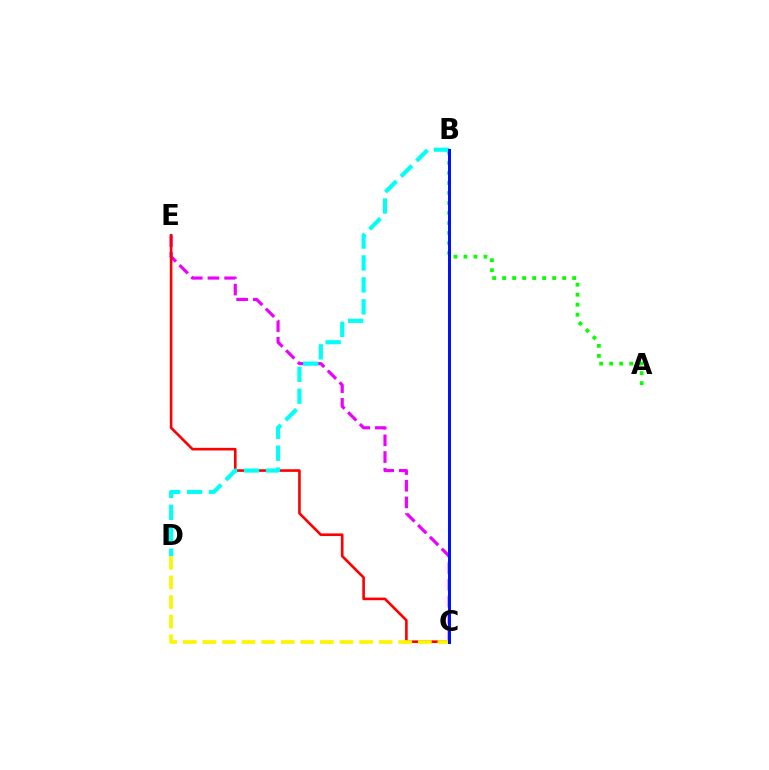{('C', 'E'): [{'color': '#ee00ff', 'line_style': 'dashed', 'thickness': 2.27}, {'color': '#ff0000', 'line_style': 'solid', 'thickness': 1.89}], ('A', 'B'): [{'color': '#08ff00', 'line_style': 'dotted', 'thickness': 2.72}], ('B', 'D'): [{'color': '#00fff6', 'line_style': 'dashed', 'thickness': 2.98}], ('C', 'D'): [{'color': '#fcf500', 'line_style': 'dashed', 'thickness': 2.66}], ('B', 'C'): [{'color': '#0010ff', 'line_style': 'solid', 'thickness': 2.15}]}